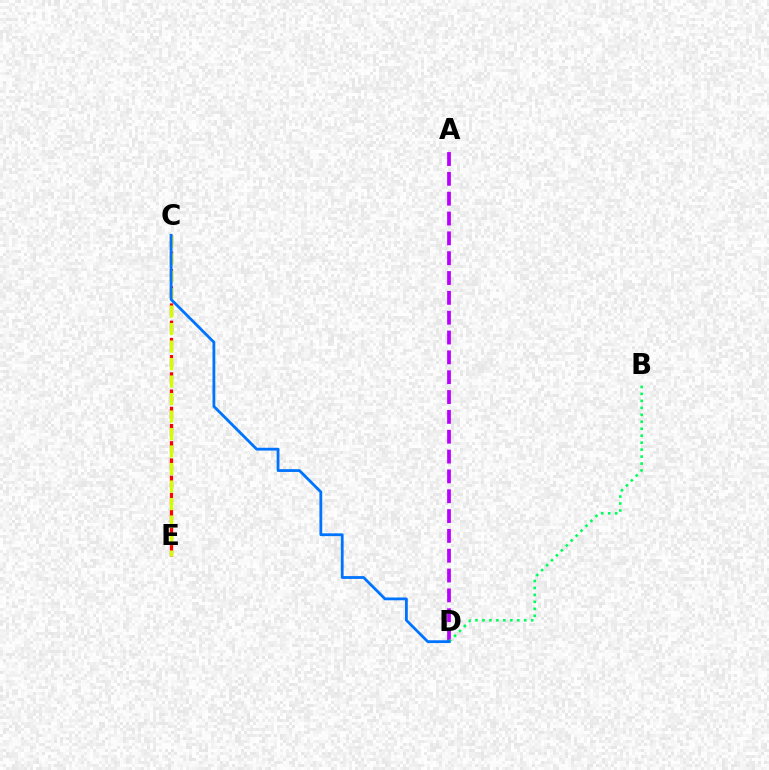{('A', 'D'): [{'color': '#b900ff', 'line_style': 'dashed', 'thickness': 2.69}], ('C', 'E'): [{'color': '#ff0000', 'line_style': 'dashed', 'thickness': 2.34}, {'color': '#d1ff00', 'line_style': 'dashed', 'thickness': 2.38}], ('B', 'D'): [{'color': '#00ff5c', 'line_style': 'dotted', 'thickness': 1.89}], ('C', 'D'): [{'color': '#0074ff', 'line_style': 'solid', 'thickness': 2.01}]}